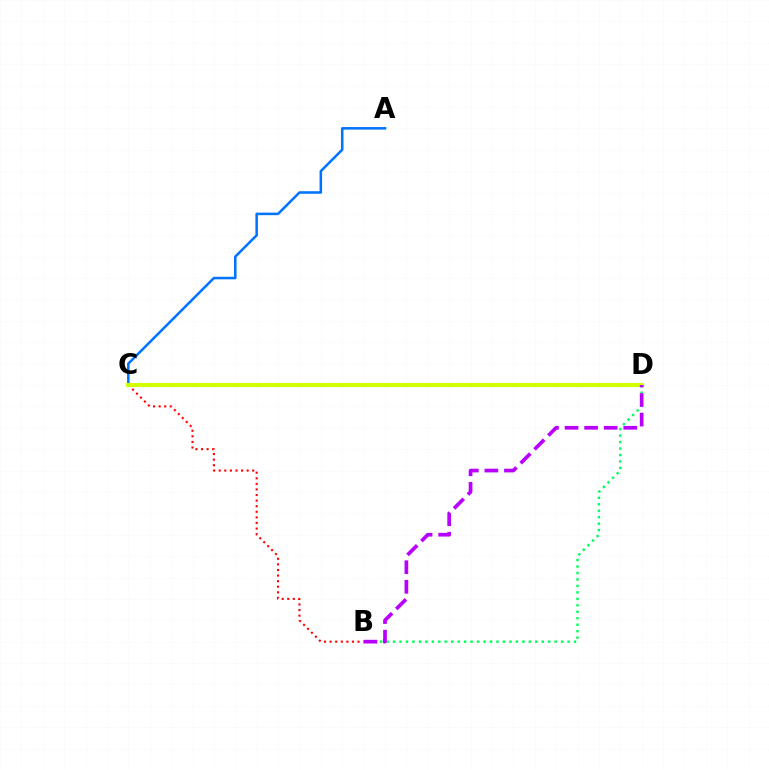{('B', 'C'): [{'color': '#ff0000', 'line_style': 'dotted', 'thickness': 1.52}], ('A', 'C'): [{'color': '#0074ff', 'line_style': 'solid', 'thickness': 1.83}], ('C', 'D'): [{'color': '#d1ff00', 'line_style': 'solid', 'thickness': 2.98}], ('B', 'D'): [{'color': '#00ff5c', 'line_style': 'dotted', 'thickness': 1.76}, {'color': '#b900ff', 'line_style': 'dashed', 'thickness': 2.66}]}